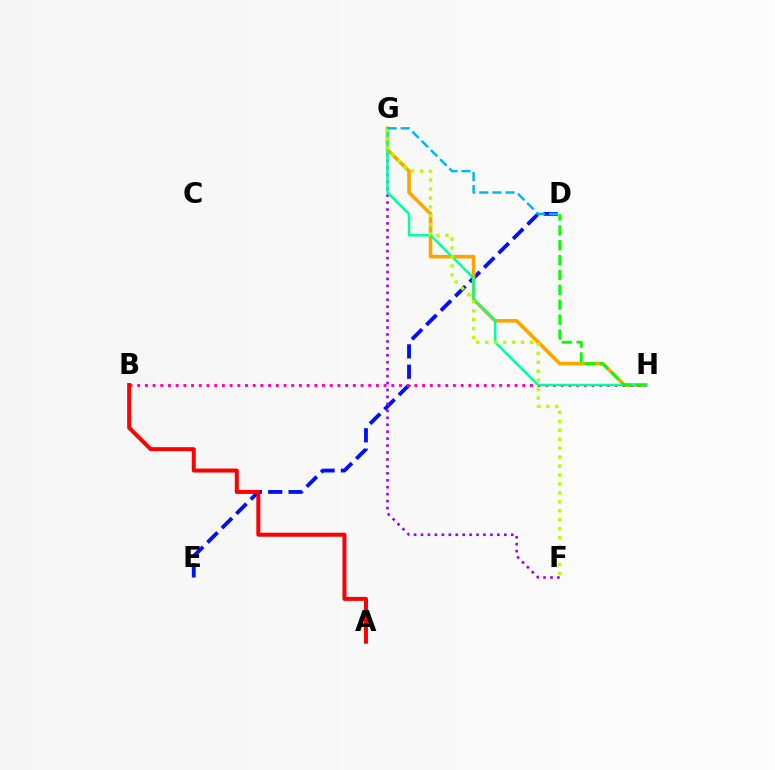{('D', 'E'): [{'color': '#0010ff', 'line_style': 'dashed', 'thickness': 2.77}], ('F', 'G'): [{'color': '#9b00ff', 'line_style': 'dotted', 'thickness': 1.89}, {'color': '#b3ff00', 'line_style': 'dotted', 'thickness': 2.43}], ('G', 'H'): [{'color': '#ffa500', 'line_style': 'solid', 'thickness': 2.61}, {'color': '#00ff9d', 'line_style': 'solid', 'thickness': 1.79}], ('B', 'H'): [{'color': '#ff00bd', 'line_style': 'dotted', 'thickness': 2.09}], ('D', 'H'): [{'color': '#08ff00', 'line_style': 'dashed', 'thickness': 2.02}], ('D', 'G'): [{'color': '#00b5ff', 'line_style': 'dashed', 'thickness': 1.78}], ('A', 'B'): [{'color': '#ff0000', 'line_style': 'solid', 'thickness': 2.88}]}